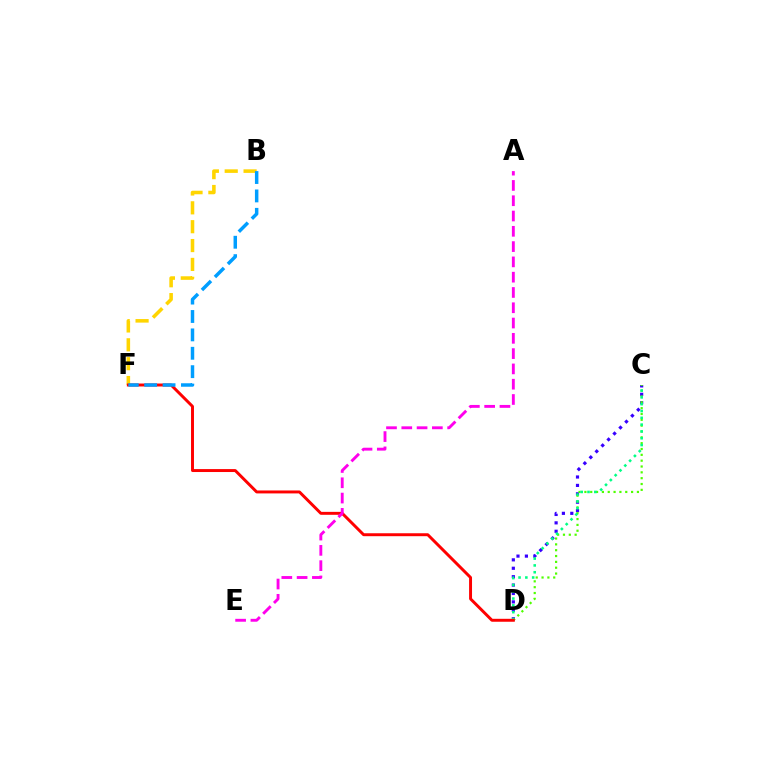{('B', 'F'): [{'color': '#ffd500', 'line_style': 'dashed', 'thickness': 2.56}, {'color': '#009eff', 'line_style': 'dashed', 'thickness': 2.5}], ('C', 'D'): [{'color': '#3700ff', 'line_style': 'dotted', 'thickness': 2.28}, {'color': '#4fff00', 'line_style': 'dotted', 'thickness': 1.59}, {'color': '#00ff86', 'line_style': 'dotted', 'thickness': 1.85}], ('D', 'F'): [{'color': '#ff0000', 'line_style': 'solid', 'thickness': 2.12}], ('A', 'E'): [{'color': '#ff00ed', 'line_style': 'dashed', 'thickness': 2.08}]}